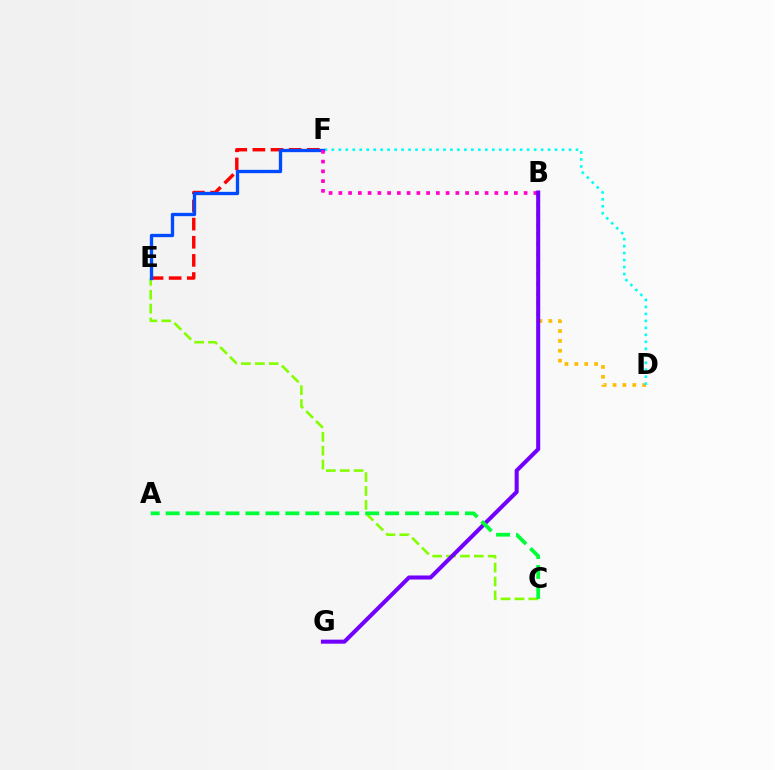{('E', 'F'): [{'color': '#ff0000', 'line_style': 'dashed', 'thickness': 2.46}, {'color': '#004bff', 'line_style': 'solid', 'thickness': 2.39}], ('B', 'D'): [{'color': '#ffbd00', 'line_style': 'dotted', 'thickness': 2.68}], ('D', 'F'): [{'color': '#00fff6', 'line_style': 'dotted', 'thickness': 1.9}], ('C', 'E'): [{'color': '#84ff00', 'line_style': 'dashed', 'thickness': 1.89}], ('B', 'F'): [{'color': '#ff00cf', 'line_style': 'dotted', 'thickness': 2.65}], ('B', 'G'): [{'color': '#7200ff', 'line_style': 'solid', 'thickness': 2.91}], ('A', 'C'): [{'color': '#00ff39', 'line_style': 'dashed', 'thickness': 2.71}]}